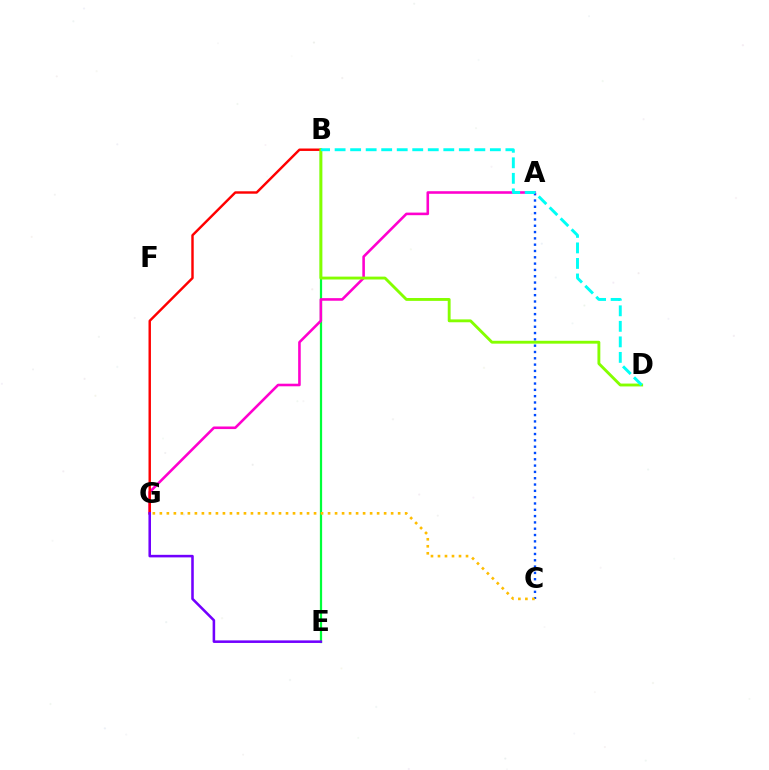{('B', 'E'): [{'color': '#00ff39', 'line_style': 'solid', 'thickness': 1.61}], ('A', 'C'): [{'color': '#004bff', 'line_style': 'dotted', 'thickness': 1.71}], ('A', 'G'): [{'color': '#ff00cf', 'line_style': 'solid', 'thickness': 1.86}], ('B', 'G'): [{'color': '#ff0000', 'line_style': 'solid', 'thickness': 1.75}], ('B', 'D'): [{'color': '#84ff00', 'line_style': 'solid', 'thickness': 2.06}, {'color': '#00fff6', 'line_style': 'dashed', 'thickness': 2.11}], ('C', 'G'): [{'color': '#ffbd00', 'line_style': 'dotted', 'thickness': 1.9}], ('E', 'G'): [{'color': '#7200ff', 'line_style': 'solid', 'thickness': 1.84}]}